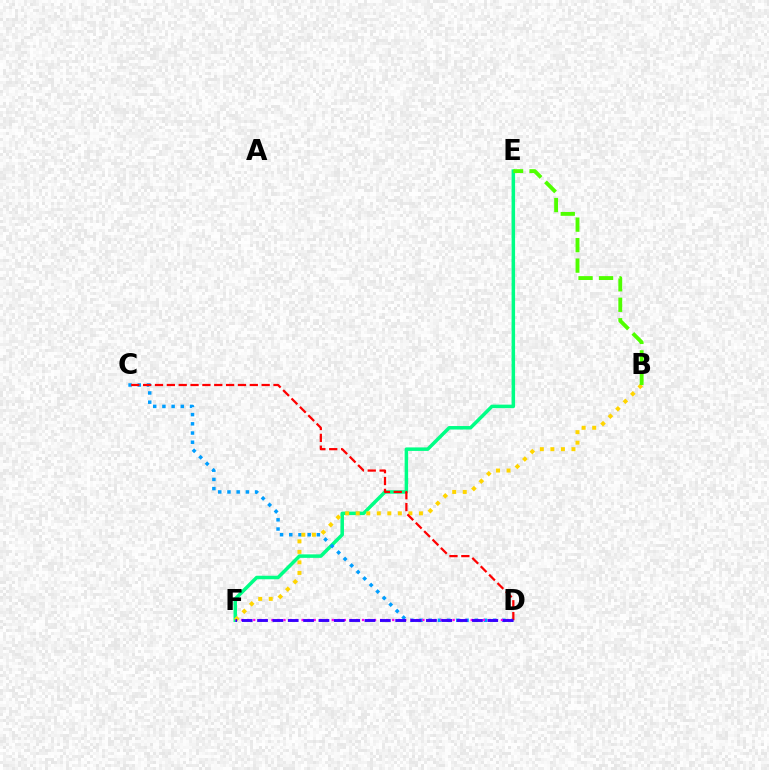{('E', 'F'): [{'color': '#00ff86', 'line_style': 'solid', 'thickness': 2.52}], ('C', 'D'): [{'color': '#009eff', 'line_style': 'dotted', 'thickness': 2.5}, {'color': '#ff0000', 'line_style': 'dashed', 'thickness': 1.61}], ('D', 'F'): [{'color': '#ff00ed', 'line_style': 'dotted', 'thickness': 1.64}, {'color': '#3700ff', 'line_style': 'dashed', 'thickness': 2.09}], ('B', 'F'): [{'color': '#ffd500', 'line_style': 'dotted', 'thickness': 2.86}], ('B', 'E'): [{'color': '#4fff00', 'line_style': 'dashed', 'thickness': 2.78}]}